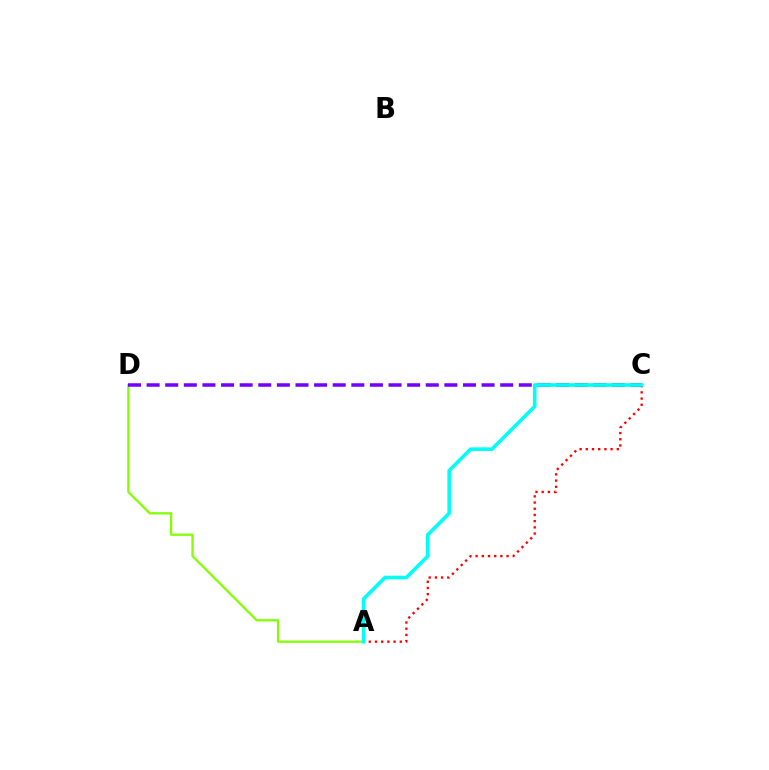{('A', 'D'): [{'color': '#84ff00', 'line_style': 'solid', 'thickness': 1.63}], ('C', 'D'): [{'color': '#7200ff', 'line_style': 'dashed', 'thickness': 2.53}], ('A', 'C'): [{'color': '#ff0000', 'line_style': 'dotted', 'thickness': 1.68}, {'color': '#00fff6', 'line_style': 'solid', 'thickness': 2.58}]}